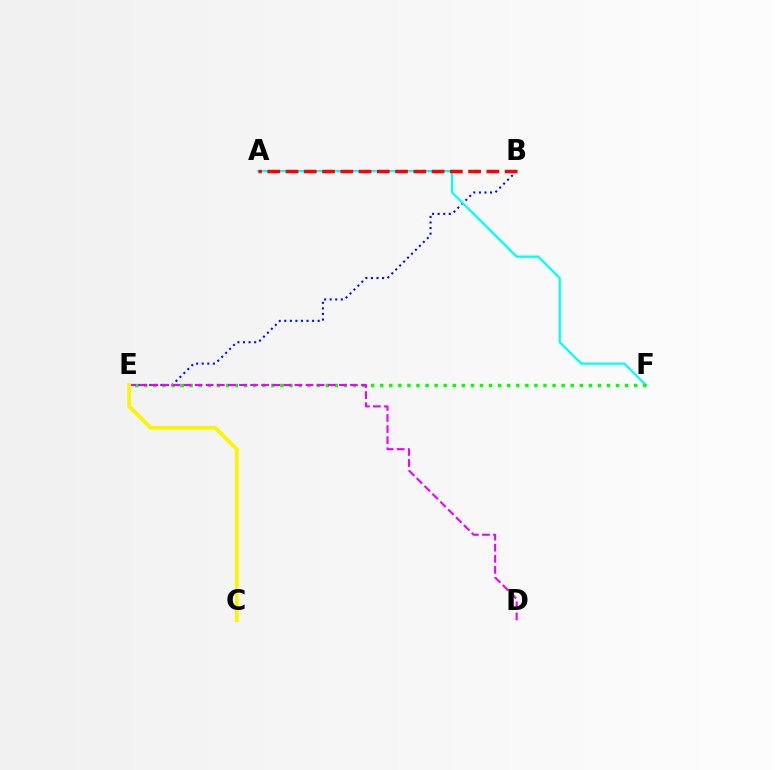{('B', 'E'): [{'color': '#0010ff', 'line_style': 'dotted', 'thickness': 1.51}], ('A', 'F'): [{'color': '#00fff6', 'line_style': 'solid', 'thickness': 1.6}], ('E', 'F'): [{'color': '#08ff00', 'line_style': 'dotted', 'thickness': 2.46}], ('D', 'E'): [{'color': '#ee00ff', 'line_style': 'dashed', 'thickness': 1.51}], ('C', 'E'): [{'color': '#fcf500', 'line_style': 'solid', 'thickness': 2.7}], ('A', 'B'): [{'color': '#ff0000', 'line_style': 'dashed', 'thickness': 2.48}]}